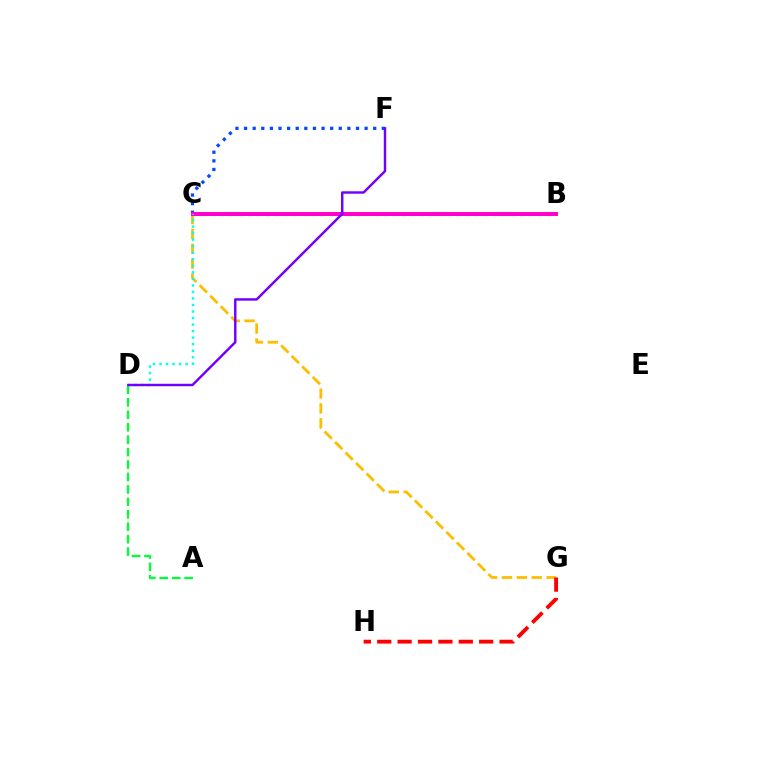{('A', 'D'): [{'color': '#00ff39', 'line_style': 'dashed', 'thickness': 1.69}], ('C', 'G'): [{'color': '#ffbd00', 'line_style': 'dashed', 'thickness': 2.02}], ('C', 'F'): [{'color': '#004bff', 'line_style': 'dotted', 'thickness': 2.34}], ('B', 'C'): [{'color': '#84ff00', 'line_style': 'dotted', 'thickness': 2.46}, {'color': '#ff00cf', 'line_style': 'solid', 'thickness': 2.87}], ('G', 'H'): [{'color': '#ff0000', 'line_style': 'dashed', 'thickness': 2.77}], ('C', 'D'): [{'color': '#00fff6', 'line_style': 'dotted', 'thickness': 1.78}], ('D', 'F'): [{'color': '#7200ff', 'line_style': 'solid', 'thickness': 1.76}]}